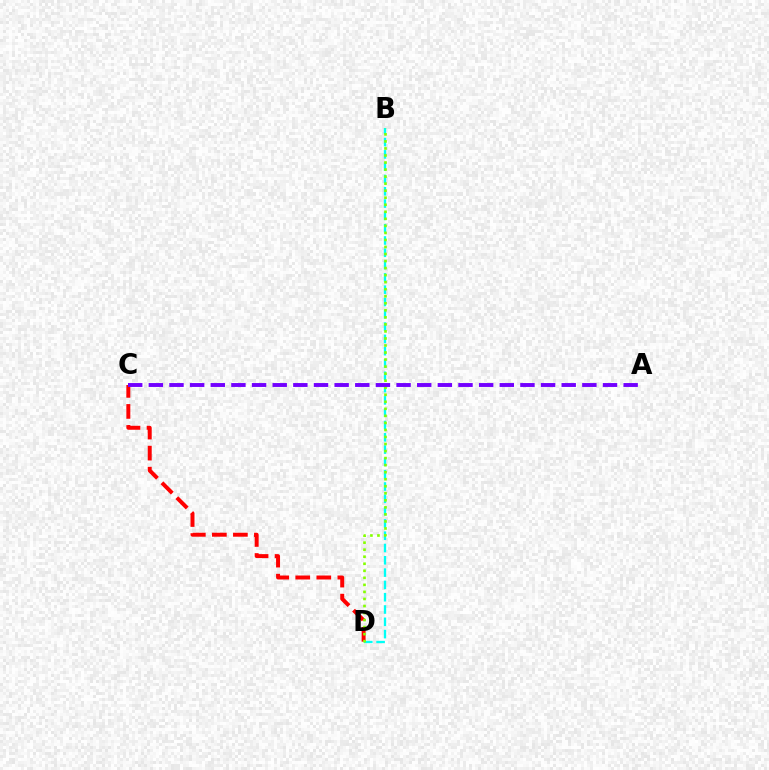{('B', 'D'): [{'color': '#00fff6', 'line_style': 'dashed', 'thickness': 1.67}, {'color': '#84ff00', 'line_style': 'dotted', 'thickness': 1.91}], ('C', 'D'): [{'color': '#ff0000', 'line_style': 'dashed', 'thickness': 2.86}], ('A', 'C'): [{'color': '#7200ff', 'line_style': 'dashed', 'thickness': 2.8}]}